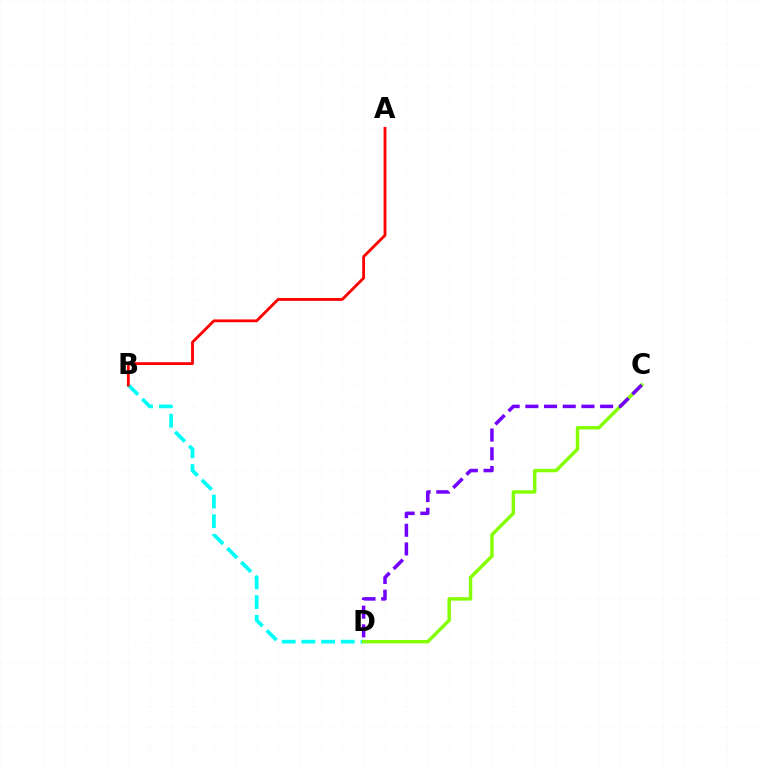{('B', 'D'): [{'color': '#00fff6', 'line_style': 'dashed', 'thickness': 2.68}], ('C', 'D'): [{'color': '#84ff00', 'line_style': 'solid', 'thickness': 2.47}, {'color': '#7200ff', 'line_style': 'dashed', 'thickness': 2.54}], ('A', 'B'): [{'color': '#ff0000', 'line_style': 'solid', 'thickness': 2.03}]}